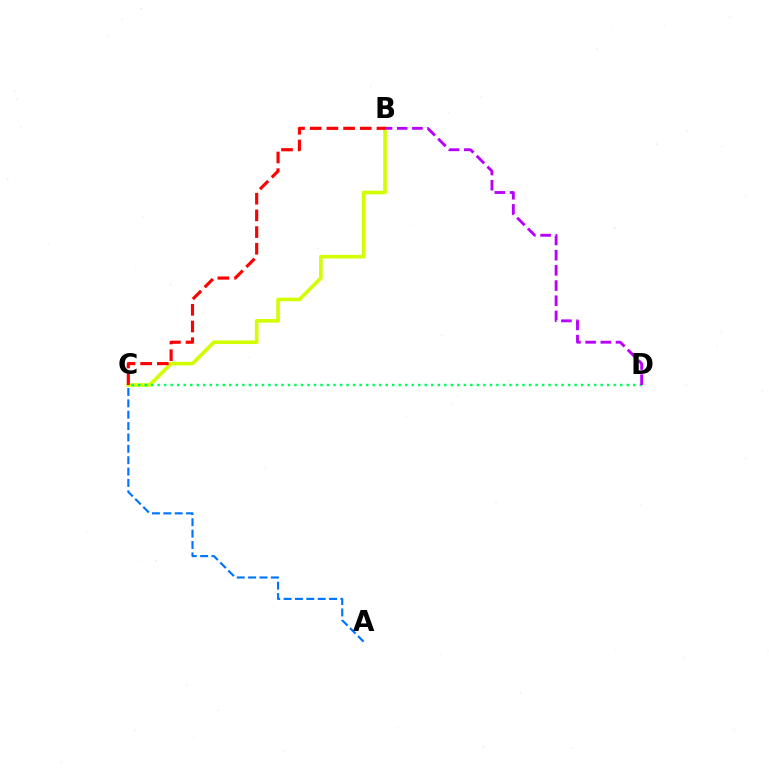{('B', 'C'): [{'color': '#d1ff00', 'line_style': 'solid', 'thickness': 2.62}, {'color': '#ff0000', 'line_style': 'dashed', 'thickness': 2.27}], ('C', 'D'): [{'color': '#00ff5c', 'line_style': 'dotted', 'thickness': 1.77}], ('A', 'C'): [{'color': '#0074ff', 'line_style': 'dashed', 'thickness': 1.54}], ('B', 'D'): [{'color': '#b900ff', 'line_style': 'dashed', 'thickness': 2.06}]}